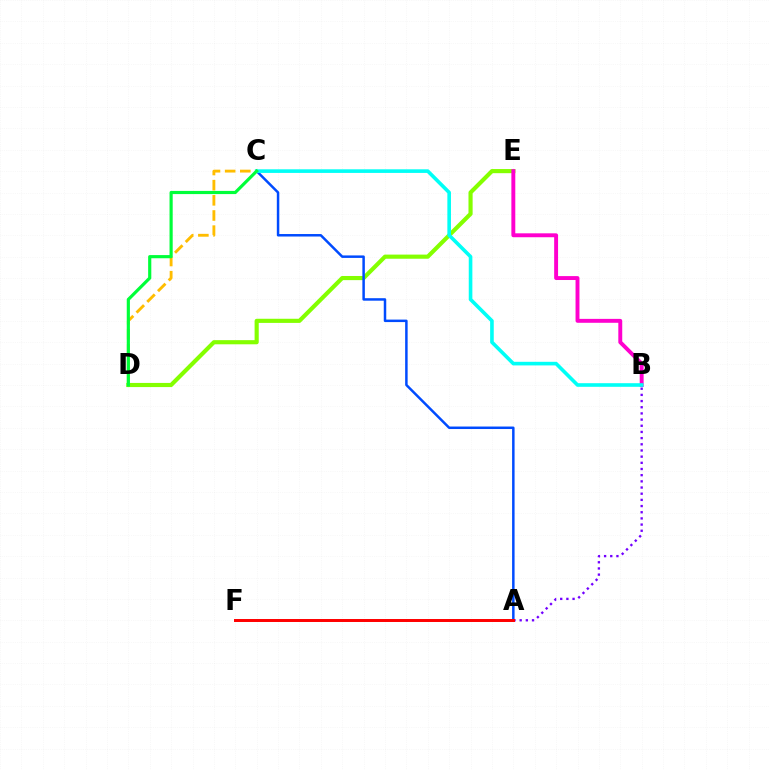{('C', 'D'): [{'color': '#ffbd00', 'line_style': 'dashed', 'thickness': 2.06}, {'color': '#00ff39', 'line_style': 'solid', 'thickness': 2.28}], ('D', 'E'): [{'color': '#84ff00', 'line_style': 'solid', 'thickness': 2.98}], ('A', 'B'): [{'color': '#7200ff', 'line_style': 'dotted', 'thickness': 1.68}], ('B', 'E'): [{'color': '#ff00cf', 'line_style': 'solid', 'thickness': 2.82}], ('A', 'C'): [{'color': '#004bff', 'line_style': 'solid', 'thickness': 1.79}], ('B', 'C'): [{'color': '#00fff6', 'line_style': 'solid', 'thickness': 2.6}], ('A', 'F'): [{'color': '#ff0000', 'line_style': 'solid', 'thickness': 2.14}]}